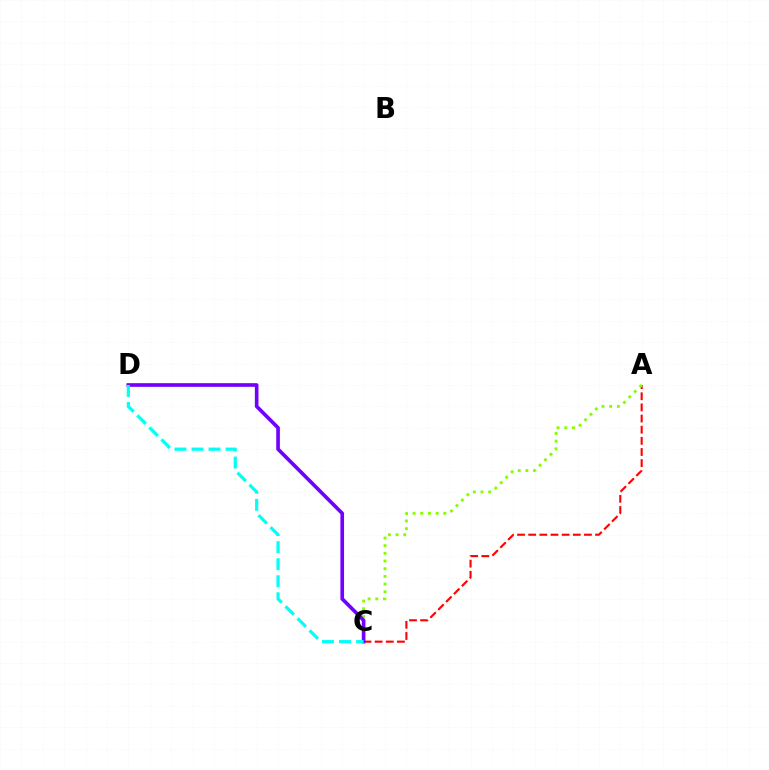{('A', 'C'): [{'color': '#ff0000', 'line_style': 'dashed', 'thickness': 1.51}, {'color': '#84ff00', 'line_style': 'dotted', 'thickness': 2.09}], ('C', 'D'): [{'color': '#7200ff', 'line_style': 'solid', 'thickness': 2.63}, {'color': '#00fff6', 'line_style': 'dashed', 'thickness': 2.32}]}